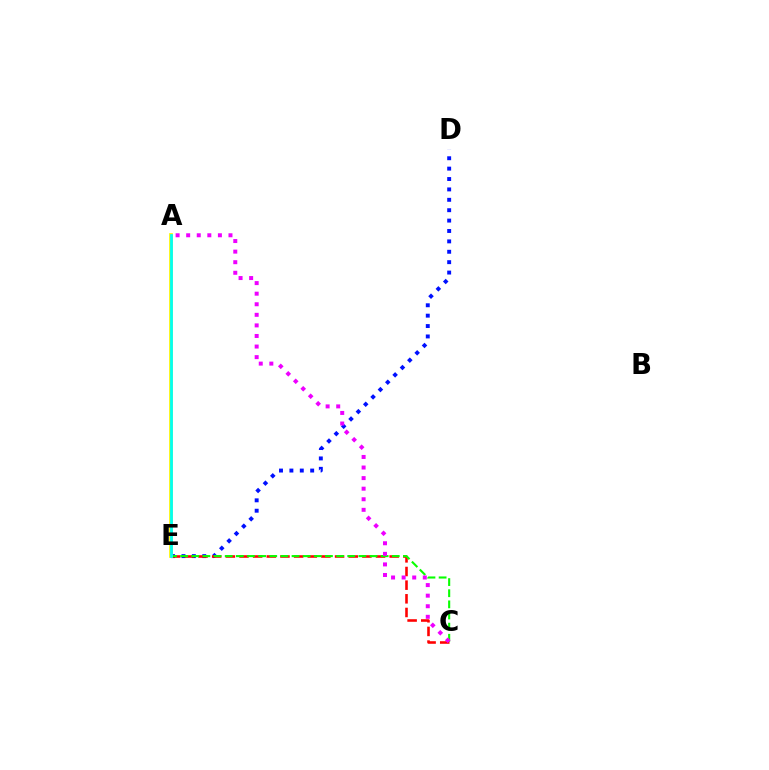{('D', 'E'): [{'color': '#0010ff', 'line_style': 'dotted', 'thickness': 2.82}], ('C', 'E'): [{'color': '#ff0000', 'line_style': 'dashed', 'thickness': 1.85}, {'color': '#08ff00', 'line_style': 'dashed', 'thickness': 1.51}], ('A', 'E'): [{'color': '#fcf500', 'line_style': 'solid', 'thickness': 2.67}, {'color': '#00fff6', 'line_style': 'solid', 'thickness': 2.0}], ('A', 'C'): [{'color': '#ee00ff', 'line_style': 'dotted', 'thickness': 2.87}]}